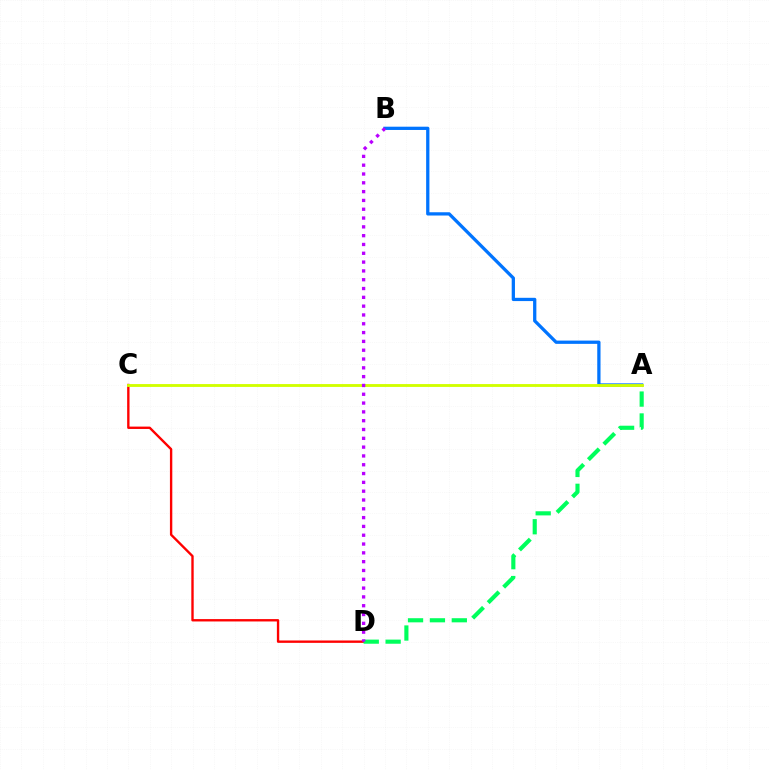{('C', 'D'): [{'color': '#ff0000', 'line_style': 'solid', 'thickness': 1.71}], ('A', 'D'): [{'color': '#00ff5c', 'line_style': 'dashed', 'thickness': 2.97}], ('A', 'B'): [{'color': '#0074ff', 'line_style': 'solid', 'thickness': 2.35}], ('A', 'C'): [{'color': '#d1ff00', 'line_style': 'solid', 'thickness': 2.06}], ('B', 'D'): [{'color': '#b900ff', 'line_style': 'dotted', 'thickness': 2.39}]}